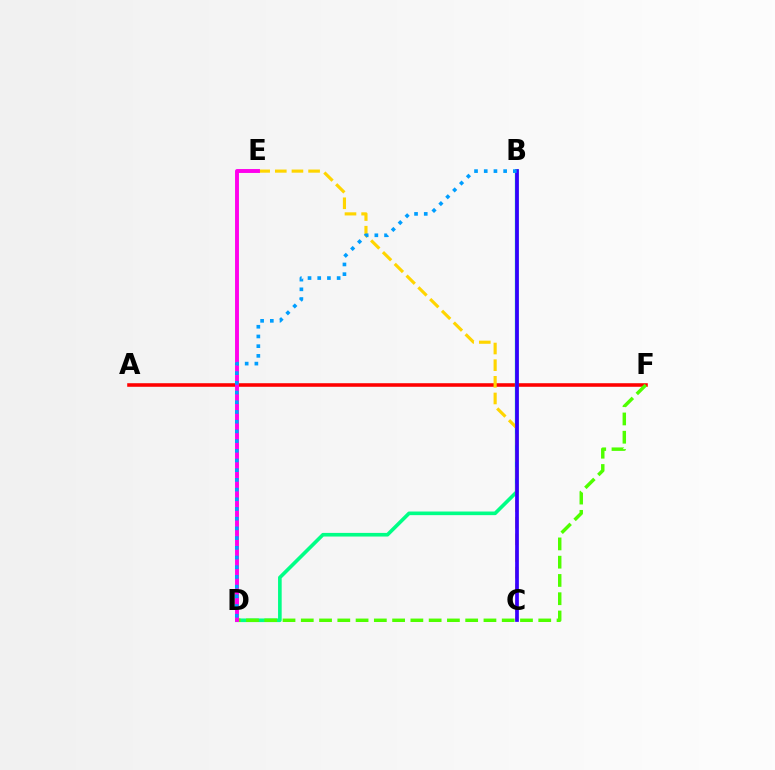{('A', 'F'): [{'color': '#ff0000', 'line_style': 'solid', 'thickness': 2.57}], ('B', 'D'): [{'color': '#00ff86', 'line_style': 'solid', 'thickness': 2.61}, {'color': '#009eff', 'line_style': 'dotted', 'thickness': 2.64}], ('C', 'E'): [{'color': '#ffd500', 'line_style': 'dashed', 'thickness': 2.26}], ('D', 'F'): [{'color': '#4fff00', 'line_style': 'dashed', 'thickness': 2.48}], ('D', 'E'): [{'color': '#ff00ed', 'line_style': 'solid', 'thickness': 2.82}], ('B', 'C'): [{'color': '#3700ff', 'line_style': 'solid', 'thickness': 2.68}]}